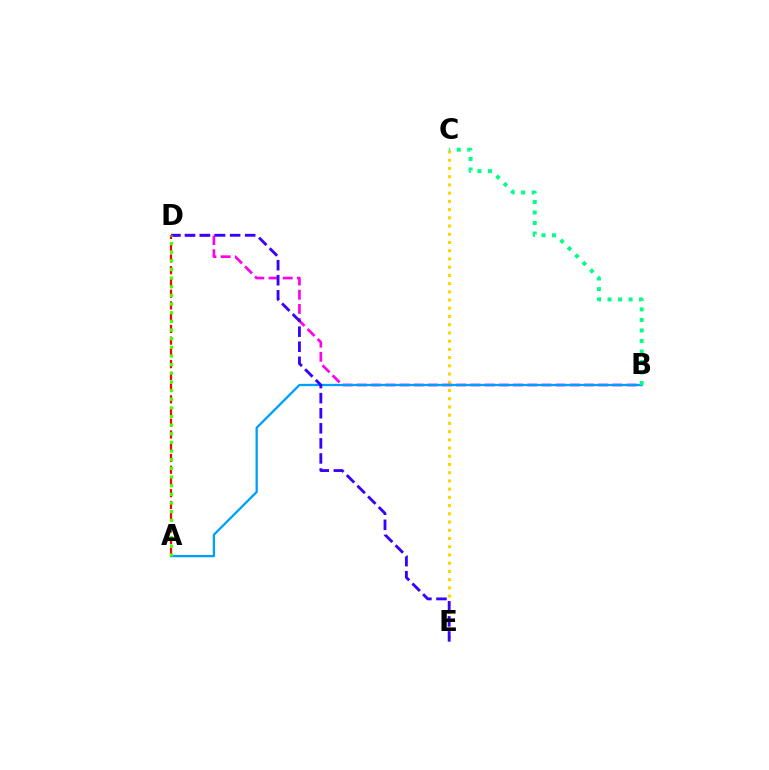{('C', 'E'): [{'color': '#ffd500', 'line_style': 'dotted', 'thickness': 2.23}], ('B', 'D'): [{'color': '#ff00ed', 'line_style': 'dashed', 'thickness': 1.93}], ('A', 'B'): [{'color': '#009eff', 'line_style': 'solid', 'thickness': 1.65}], ('D', 'E'): [{'color': '#3700ff', 'line_style': 'dashed', 'thickness': 2.05}], ('A', 'D'): [{'color': '#ff0000', 'line_style': 'dashed', 'thickness': 1.59}, {'color': '#4fff00', 'line_style': 'dotted', 'thickness': 2.35}], ('B', 'C'): [{'color': '#00ff86', 'line_style': 'dotted', 'thickness': 2.86}]}